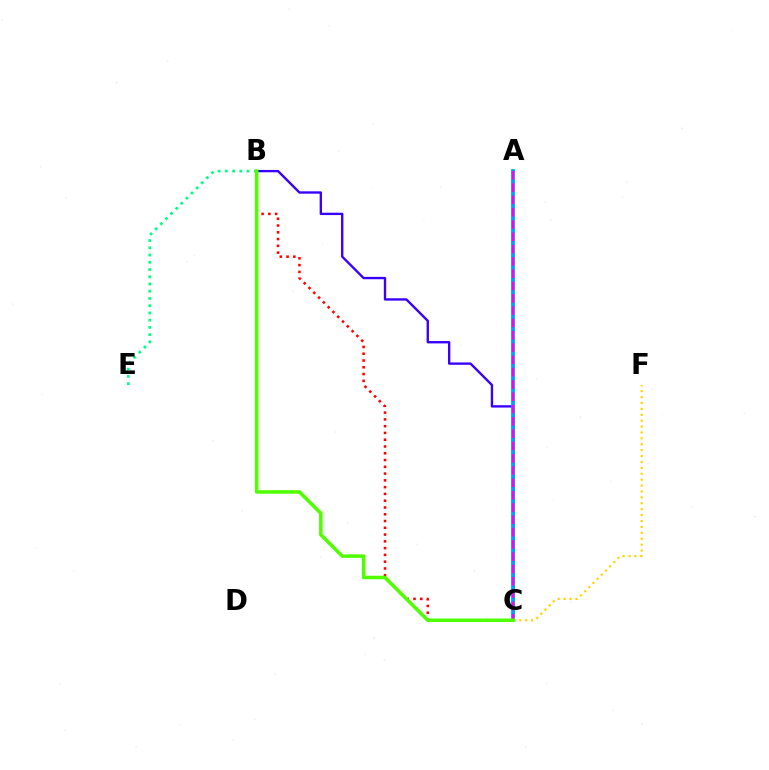{('B', 'C'): [{'color': '#3700ff', 'line_style': 'solid', 'thickness': 1.7}, {'color': '#ff0000', 'line_style': 'dotted', 'thickness': 1.84}, {'color': '#4fff00', 'line_style': 'solid', 'thickness': 2.54}], ('A', 'C'): [{'color': '#009eff', 'line_style': 'solid', 'thickness': 2.72}, {'color': '#ff00ed', 'line_style': 'dashed', 'thickness': 1.67}], ('C', 'F'): [{'color': '#ffd500', 'line_style': 'dotted', 'thickness': 1.6}], ('B', 'E'): [{'color': '#00ff86', 'line_style': 'dotted', 'thickness': 1.97}]}